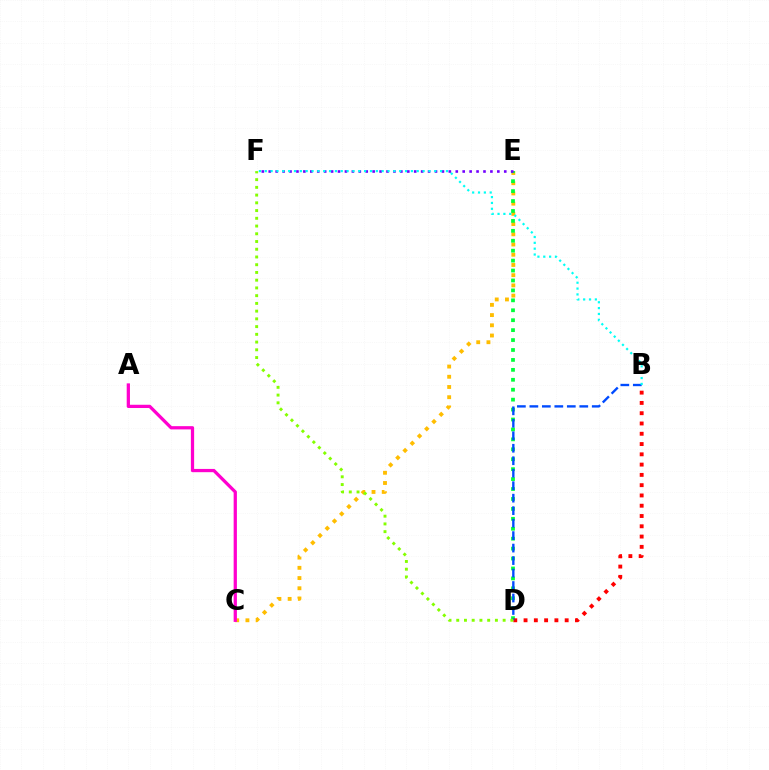{('C', 'E'): [{'color': '#ffbd00', 'line_style': 'dotted', 'thickness': 2.78}], ('D', 'E'): [{'color': '#00ff39', 'line_style': 'dotted', 'thickness': 2.7}], ('B', 'D'): [{'color': '#ff0000', 'line_style': 'dotted', 'thickness': 2.79}, {'color': '#004bff', 'line_style': 'dashed', 'thickness': 1.7}], ('E', 'F'): [{'color': '#7200ff', 'line_style': 'dotted', 'thickness': 1.88}], ('B', 'F'): [{'color': '#00fff6', 'line_style': 'dotted', 'thickness': 1.59}], ('D', 'F'): [{'color': '#84ff00', 'line_style': 'dotted', 'thickness': 2.1}], ('A', 'C'): [{'color': '#ff00cf', 'line_style': 'solid', 'thickness': 2.34}]}